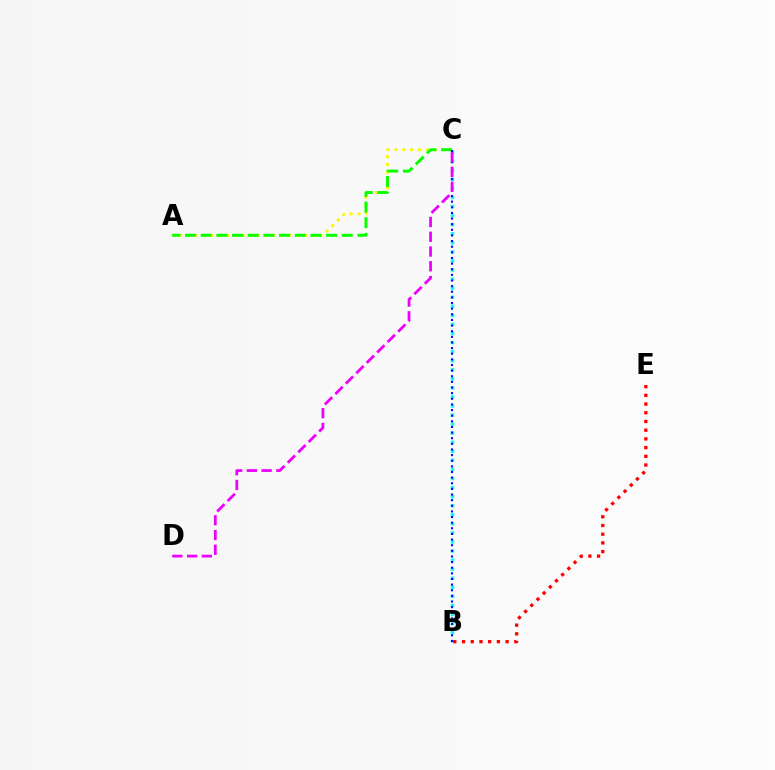{('A', 'C'): [{'color': '#fcf500', 'line_style': 'dotted', 'thickness': 2.12}, {'color': '#08ff00', 'line_style': 'dashed', 'thickness': 2.13}], ('B', 'C'): [{'color': '#00fff6', 'line_style': 'dotted', 'thickness': 2.46}, {'color': '#0010ff', 'line_style': 'dotted', 'thickness': 1.53}], ('B', 'E'): [{'color': '#ff0000', 'line_style': 'dotted', 'thickness': 2.37}], ('C', 'D'): [{'color': '#ee00ff', 'line_style': 'dashed', 'thickness': 2.0}]}